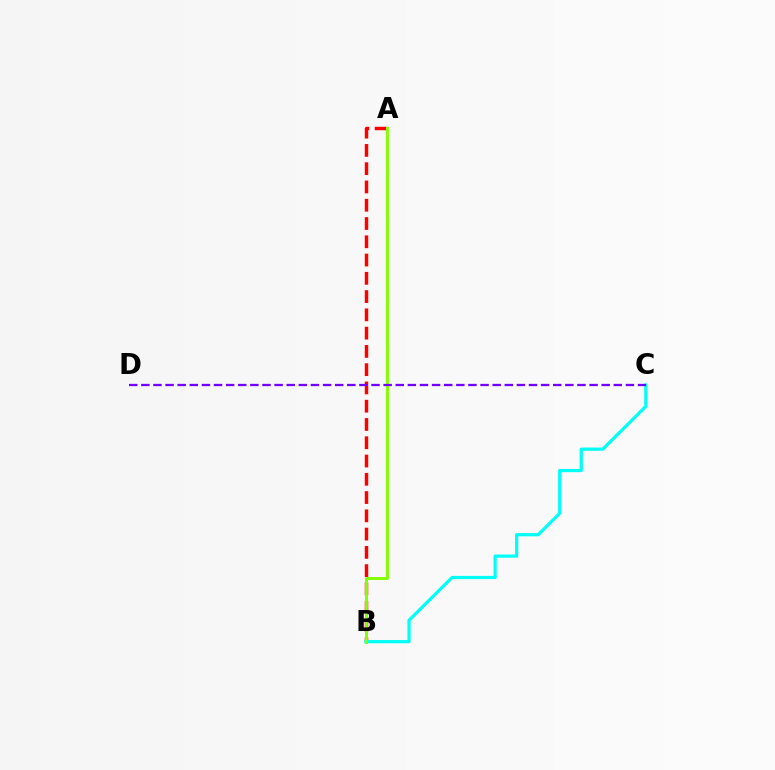{('A', 'B'): [{'color': '#ff0000', 'line_style': 'dashed', 'thickness': 2.48}, {'color': '#84ff00', 'line_style': 'solid', 'thickness': 2.1}], ('B', 'C'): [{'color': '#00fff6', 'line_style': 'solid', 'thickness': 2.32}], ('C', 'D'): [{'color': '#7200ff', 'line_style': 'dashed', 'thickness': 1.65}]}